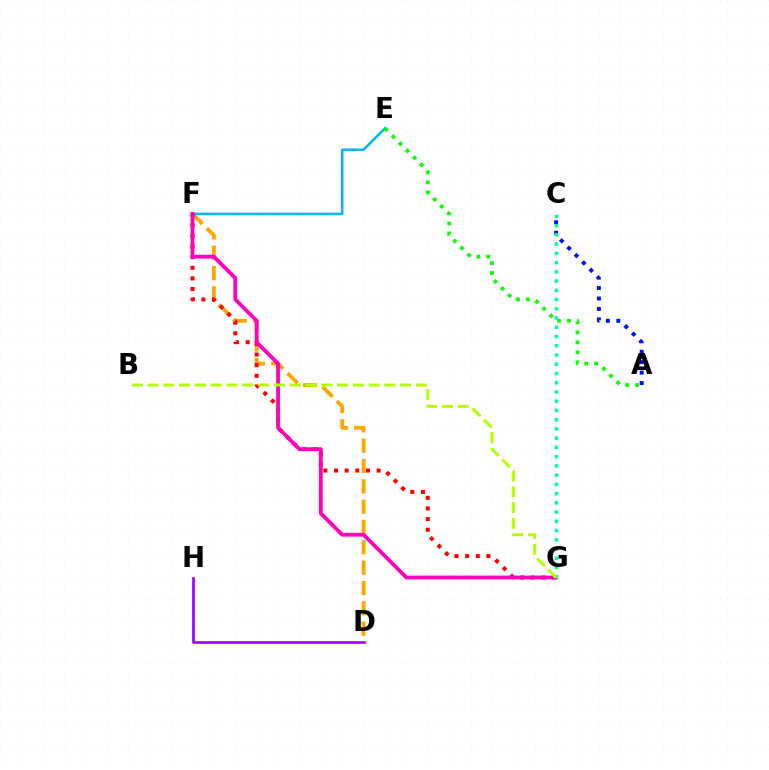{('D', 'F'): [{'color': '#ffa500', 'line_style': 'dashed', 'thickness': 2.76}], ('E', 'F'): [{'color': '#00b5ff', 'line_style': 'solid', 'thickness': 1.81}], ('F', 'G'): [{'color': '#ff0000', 'line_style': 'dotted', 'thickness': 2.89}, {'color': '#ff00bd', 'line_style': 'solid', 'thickness': 2.72}], ('A', 'E'): [{'color': '#08ff00', 'line_style': 'dotted', 'thickness': 2.71}], ('A', 'C'): [{'color': '#0010ff', 'line_style': 'dotted', 'thickness': 2.84}], ('D', 'H'): [{'color': '#9b00ff', 'line_style': 'solid', 'thickness': 1.95}], ('C', 'G'): [{'color': '#00ff9d', 'line_style': 'dotted', 'thickness': 2.51}], ('B', 'G'): [{'color': '#b3ff00', 'line_style': 'dashed', 'thickness': 2.14}]}